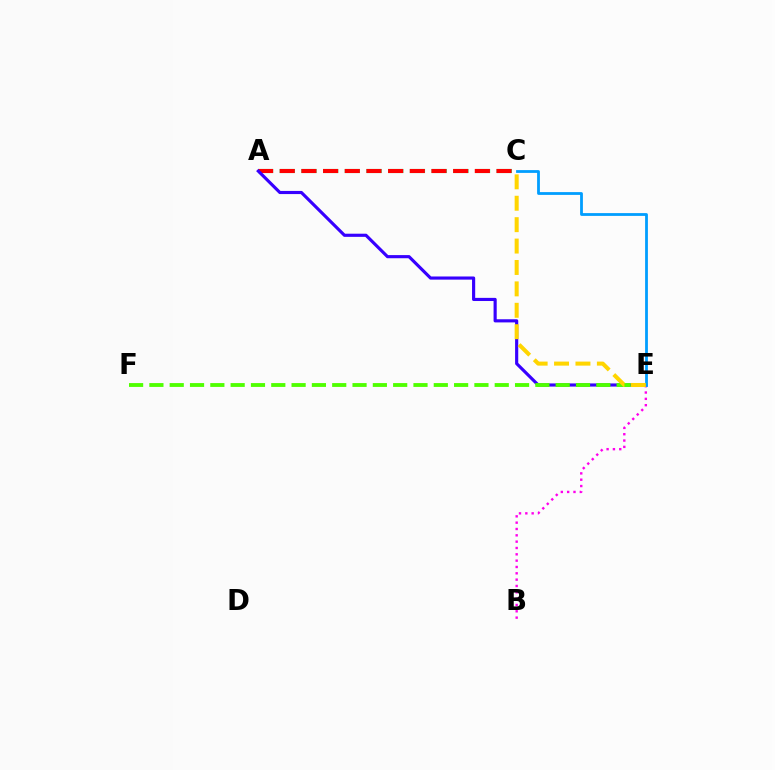{('A', 'C'): [{'color': '#00ff86', 'line_style': 'dashed', 'thickness': 2.95}, {'color': '#ff0000', 'line_style': 'dashed', 'thickness': 2.94}], ('A', 'E'): [{'color': '#3700ff', 'line_style': 'solid', 'thickness': 2.26}], ('E', 'F'): [{'color': '#4fff00', 'line_style': 'dashed', 'thickness': 2.76}], ('B', 'E'): [{'color': '#ff00ed', 'line_style': 'dotted', 'thickness': 1.72}], ('C', 'E'): [{'color': '#009eff', 'line_style': 'solid', 'thickness': 2.01}, {'color': '#ffd500', 'line_style': 'dashed', 'thickness': 2.91}]}